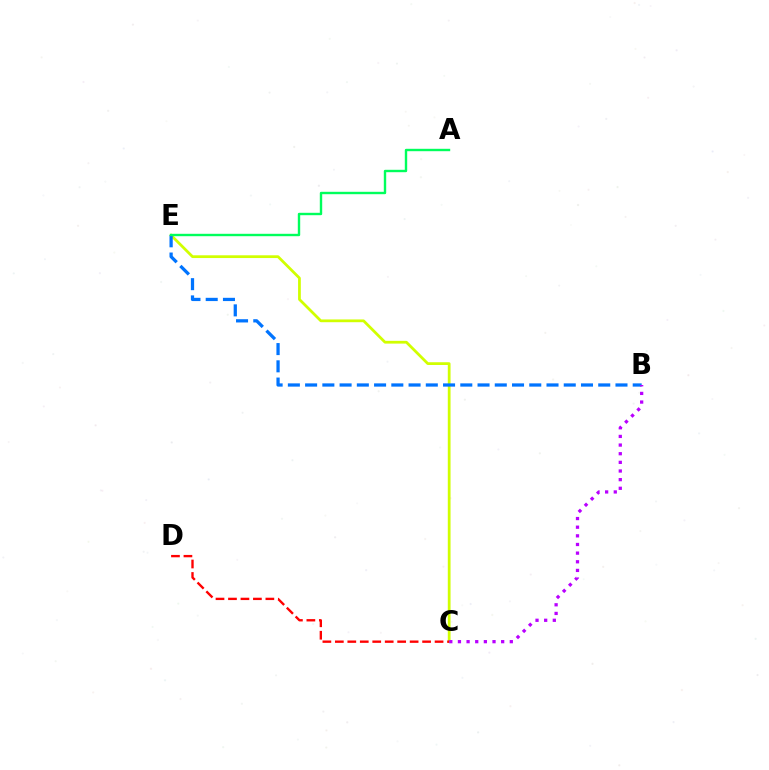{('C', 'E'): [{'color': '#d1ff00', 'line_style': 'solid', 'thickness': 1.98}], ('C', 'D'): [{'color': '#ff0000', 'line_style': 'dashed', 'thickness': 1.69}], ('B', 'E'): [{'color': '#0074ff', 'line_style': 'dashed', 'thickness': 2.34}], ('B', 'C'): [{'color': '#b900ff', 'line_style': 'dotted', 'thickness': 2.35}], ('A', 'E'): [{'color': '#00ff5c', 'line_style': 'solid', 'thickness': 1.73}]}